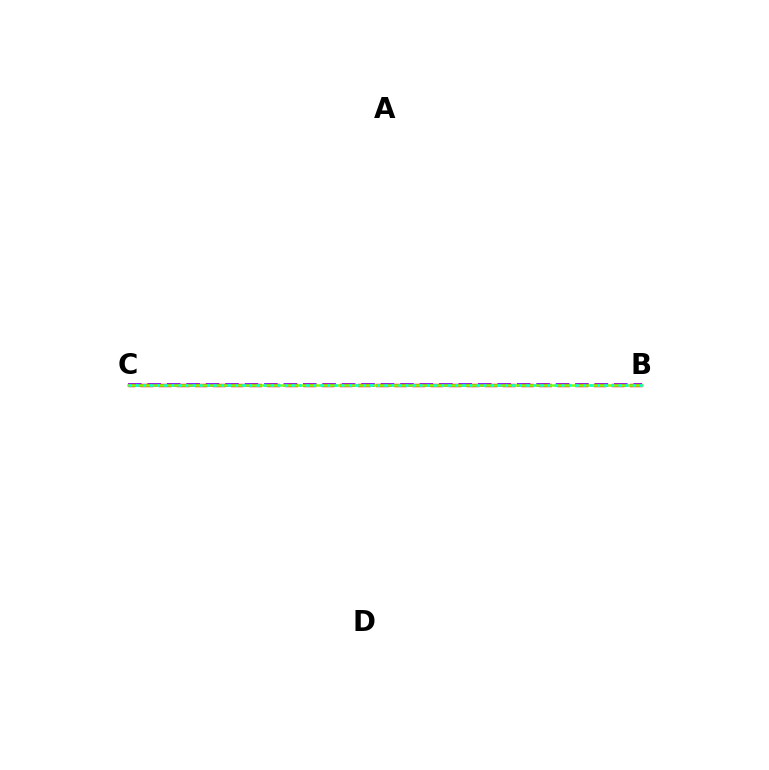{('B', 'C'): [{'color': '#7200ff', 'line_style': 'dashed', 'thickness': 2.64}, {'color': '#ff0000', 'line_style': 'dashed', 'thickness': 2.46}, {'color': '#84ff00', 'line_style': 'solid', 'thickness': 1.8}, {'color': '#00fff6', 'line_style': 'dotted', 'thickness': 1.93}]}